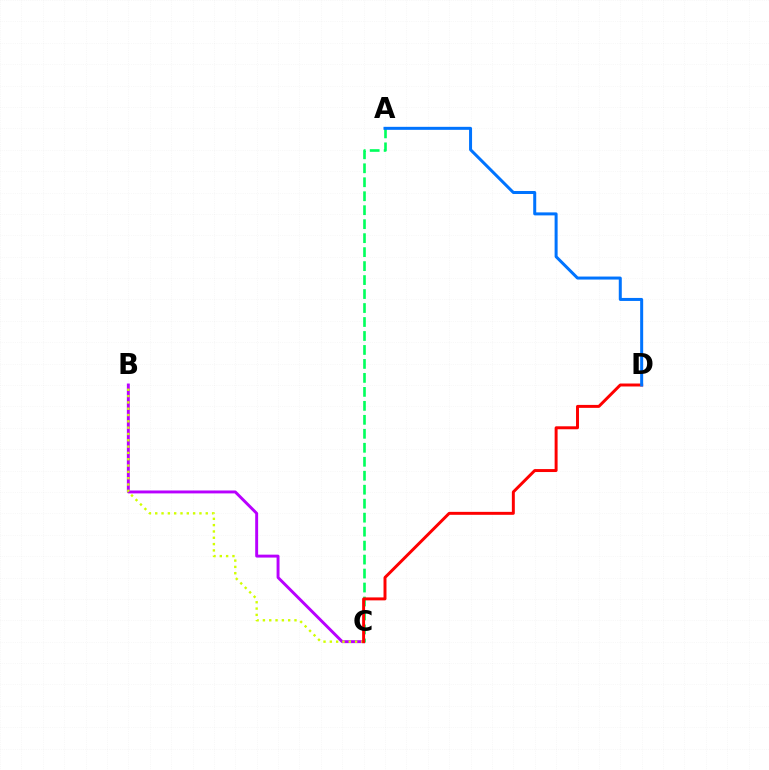{('B', 'C'): [{'color': '#b900ff', 'line_style': 'solid', 'thickness': 2.1}, {'color': '#d1ff00', 'line_style': 'dotted', 'thickness': 1.72}], ('A', 'C'): [{'color': '#00ff5c', 'line_style': 'dashed', 'thickness': 1.9}], ('C', 'D'): [{'color': '#ff0000', 'line_style': 'solid', 'thickness': 2.13}], ('A', 'D'): [{'color': '#0074ff', 'line_style': 'solid', 'thickness': 2.16}]}